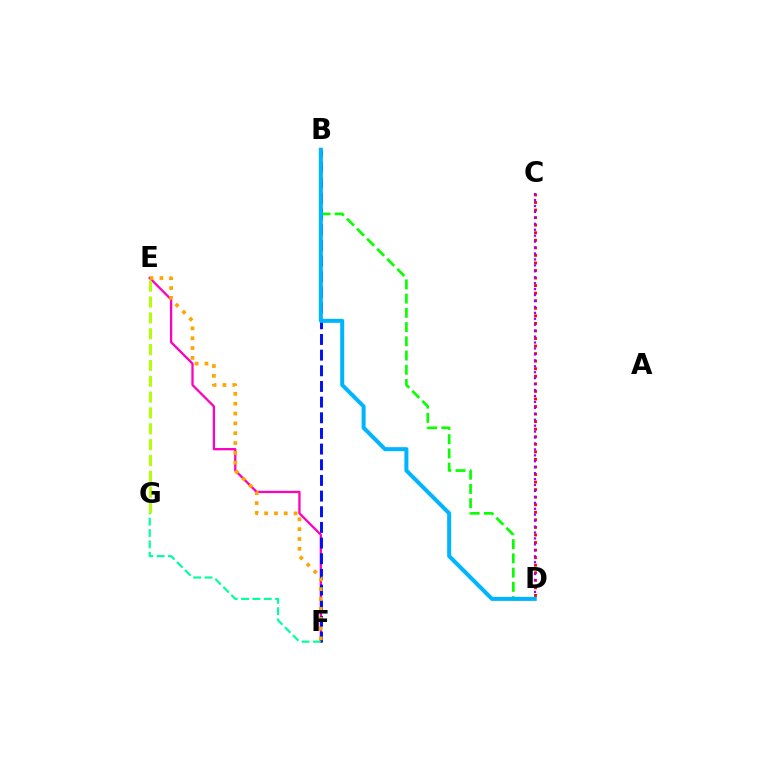{('C', 'D'): [{'color': '#ff0000', 'line_style': 'dotted', 'thickness': 2.05}, {'color': '#9b00ff', 'line_style': 'dotted', 'thickness': 1.61}], ('E', 'F'): [{'color': '#ff00bd', 'line_style': 'solid', 'thickness': 1.65}, {'color': '#ffa500', 'line_style': 'dotted', 'thickness': 2.67}], ('B', 'F'): [{'color': '#0010ff', 'line_style': 'dashed', 'thickness': 2.13}], ('E', 'G'): [{'color': '#b3ff00', 'line_style': 'dashed', 'thickness': 2.15}], ('F', 'G'): [{'color': '#00ff9d', 'line_style': 'dashed', 'thickness': 1.54}], ('B', 'D'): [{'color': '#08ff00', 'line_style': 'dashed', 'thickness': 1.93}, {'color': '#00b5ff', 'line_style': 'solid', 'thickness': 2.89}]}